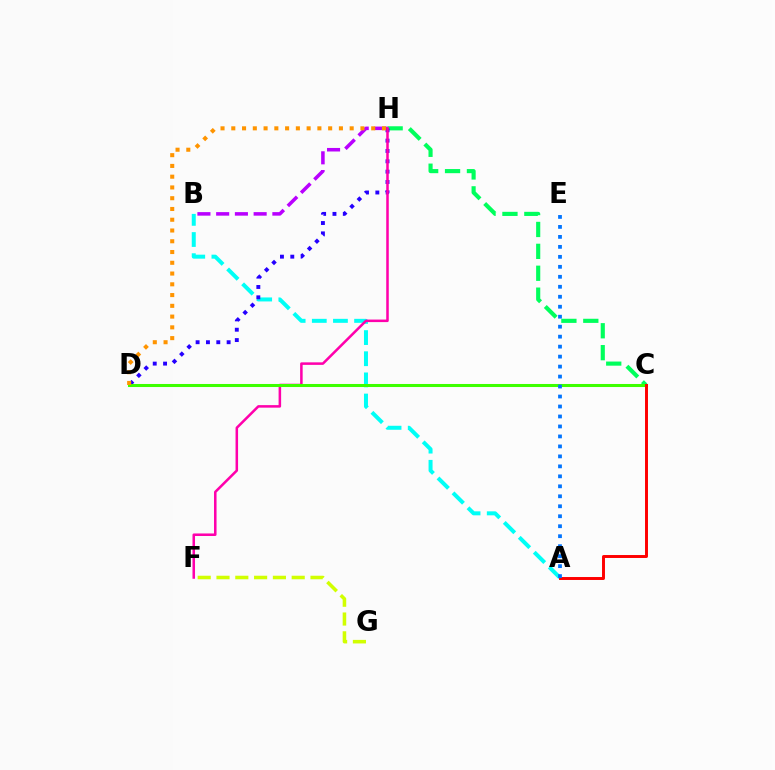{('C', 'H'): [{'color': '#00ff5c', 'line_style': 'dashed', 'thickness': 2.98}], ('A', 'B'): [{'color': '#00fff6', 'line_style': 'dashed', 'thickness': 2.87}], ('B', 'H'): [{'color': '#b900ff', 'line_style': 'dashed', 'thickness': 2.55}], ('D', 'H'): [{'color': '#2500ff', 'line_style': 'dotted', 'thickness': 2.81}, {'color': '#ff9400', 'line_style': 'dotted', 'thickness': 2.92}], ('F', 'H'): [{'color': '#ff00ac', 'line_style': 'solid', 'thickness': 1.82}], ('C', 'D'): [{'color': '#3dff00', 'line_style': 'solid', 'thickness': 2.19}], ('A', 'C'): [{'color': '#ff0000', 'line_style': 'solid', 'thickness': 2.12}], ('F', 'G'): [{'color': '#d1ff00', 'line_style': 'dashed', 'thickness': 2.55}], ('A', 'E'): [{'color': '#0074ff', 'line_style': 'dotted', 'thickness': 2.71}]}